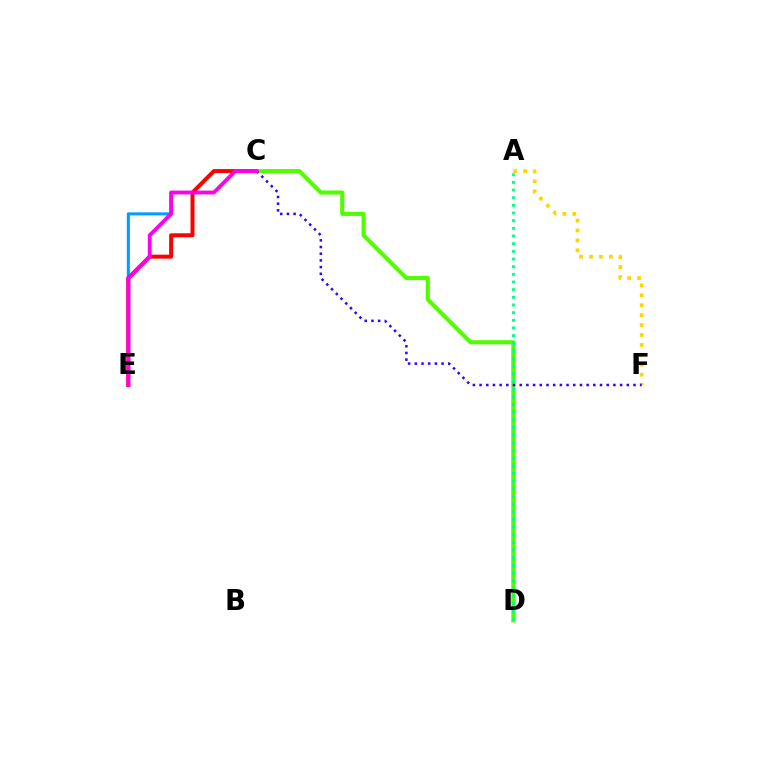{('C', 'E'): [{'color': '#009eff', 'line_style': 'solid', 'thickness': 2.2}, {'color': '#ff0000', 'line_style': 'solid', 'thickness': 2.87}, {'color': '#ff00ed', 'line_style': 'solid', 'thickness': 2.75}], ('A', 'F'): [{'color': '#ffd500', 'line_style': 'dotted', 'thickness': 2.7}], ('C', 'D'): [{'color': '#4fff00', 'line_style': 'solid', 'thickness': 2.93}], ('C', 'F'): [{'color': '#3700ff', 'line_style': 'dotted', 'thickness': 1.82}], ('A', 'D'): [{'color': '#00ff86', 'line_style': 'dotted', 'thickness': 2.08}]}